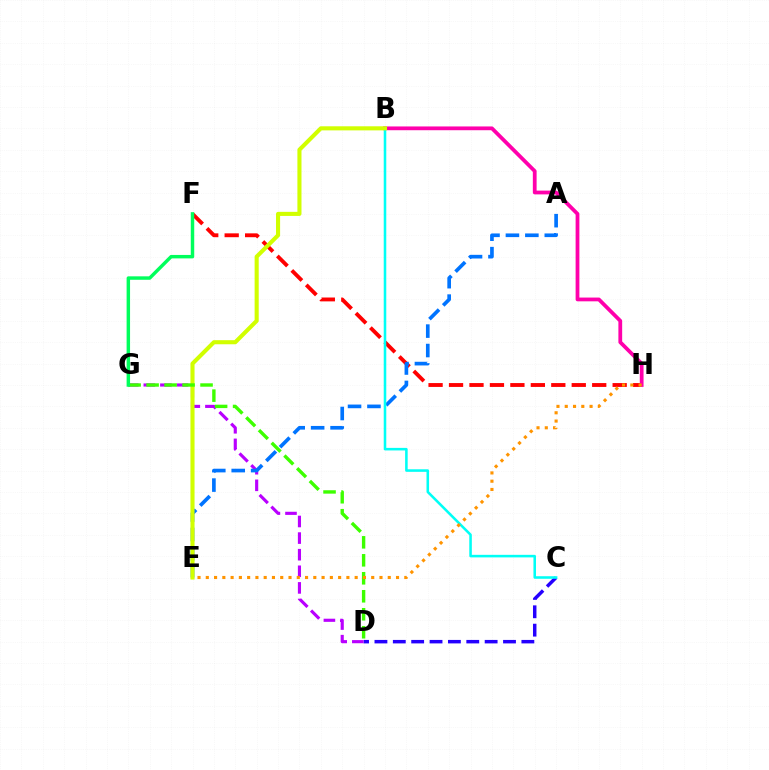{('C', 'D'): [{'color': '#2500ff', 'line_style': 'dashed', 'thickness': 2.5}], ('F', 'H'): [{'color': '#ff0000', 'line_style': 'dashed', 'thickness': 2.78}], ('B', 'H'): [{'color': '#ff00ac', 'line_style': 'solid', 'thickness': 2.71}], ('D', 'G'): [{'color': '#b900ff', 'line_style': 'dashed', 'thickness': 2.26}, {'color': '#3dff00', 'line_style': 'dashed', 'thickness': 2.44}], ('A', 'E'): [{'color': '#0074ff', 'line_style': 'dashed', 'thickness': 2.64}], ('B', 'C'): [{'color': '#00fff6', 'line_style': 'solid', 'thickness': 1.84}], ('B', 'E'): [{'color': '#d1ff00', 'line_style': 'solid', 'thickness': 2.94}], ('F', 'G'): [{'color': '#00ff5c', 'line_style': 'solid', 'thickness': 2.49}], ('E', 'H'): [{'color': '#ff9400', 'line_style': 'dotted', 'thickness': 2.25}]}